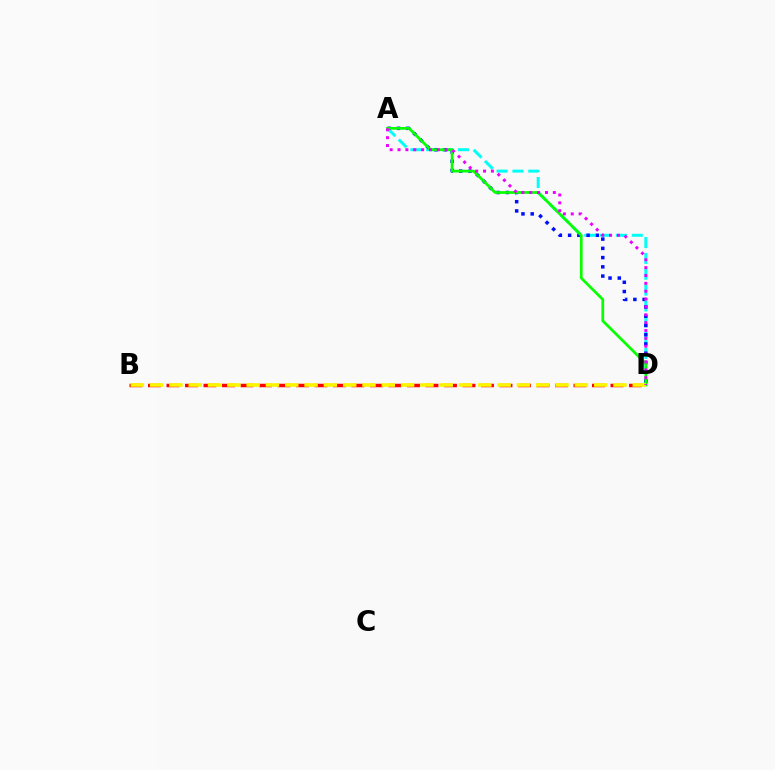{('A', 'D'): [{'color': '#00fff6', 'line_style': 'dashed', 'thickness': 2.15}, {'color': '#0010ff', 'line_style': 'dotted', 'thickness': 2.51}, {'color': '#08ff00', 'line_style': 'solid', 'thickness': 1.97}, {'color': '#ee00ff', 'line_style': 'dotted', 'thickness': 2.14}], ('B', 'D'): [{'color': '#ff0000', 'line_style': 'dashed', 'thickness': 2.51}, {'color': '#fcf500', 'line_style': 'dashed', 'thickness': 2.62}]}